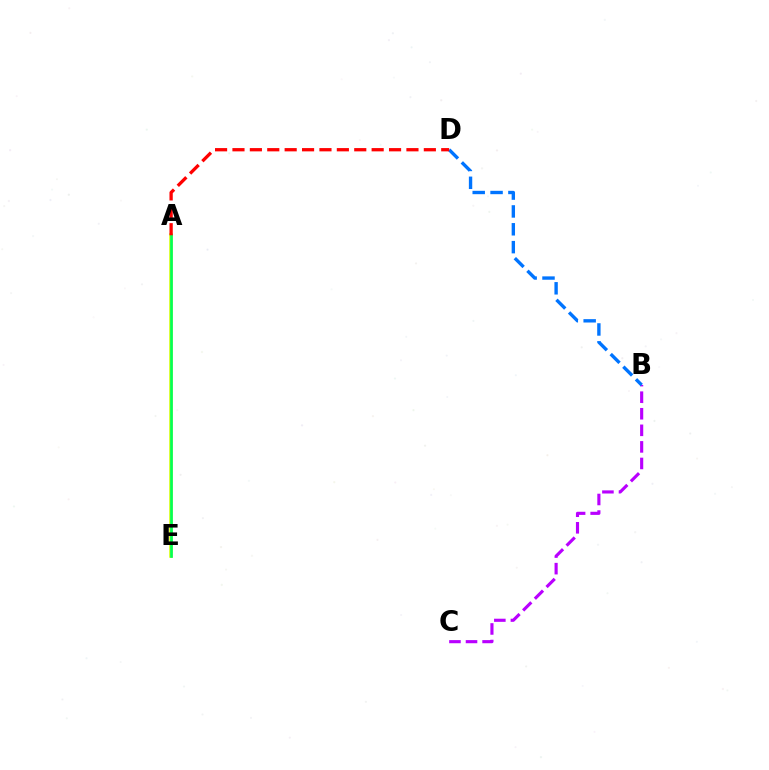{('B', 'C'): [{'color': '#b900ff', 'line_style': 'dashed', 'thickness': 2.25}], ('A', 'E'): [{'color': '#d1ff00', 'line_style': 'solid', 'thickness': 2.54}, {'color': '#00ff5c', 'line_style': 'solid', 'thickness': 1.9}], ('B', 'D'): [{'color': '#0074ff', 'line_style': 'dashed', 'thickness': 2.43}], ('A', 'D'): [{'color': '#ff0000', 'line_style': 'dashed', 'thickness': 2.36}]}